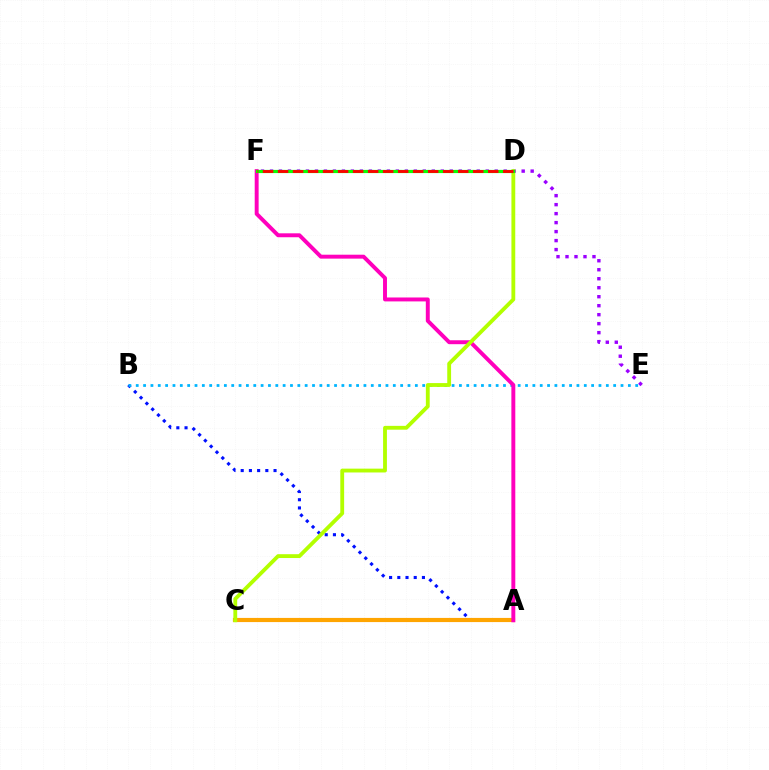{('E', 'F'): [{'color': '#9b00ff', 'line_style': 'dotted', 'thickness': 2.44}], ('D', 'F'): [{'color': '#00ff9d', 'line_style': 'dotted', 'thickness': 1.51}, {'color': '#08ff00', 'line_style': 'solid', 'thickness': 2.28}, {'color': '#ff0000', 'line_style': 'dashed', 'thickness': 2.04}], ('A', 'B'): [{'color': '#0010ff', 'line_style': 'dotted', 'thickness': 2.23}], ('A', 'C'): [{'color': '#ffa500', 'line_style': 'solid', 'thickness': 2.99}], ('B', 'E'): [{'color': '#00b5ff', 'line_style': 'dotted', 'thickness': 2.0}], ('A', 'F'): [{'color': '#ff00bd', 'line_style': 'solid', 'thickness': 2.83}], ('C', 'D'): [{'color': '#b3ff00', 'line_style': 'solid', 'thickness': 2.76}]}